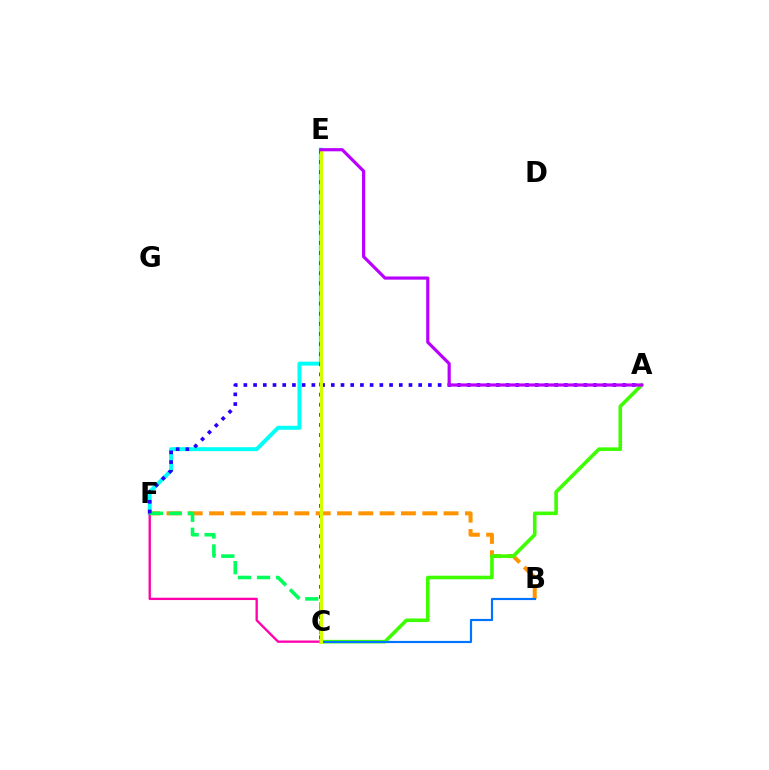{('E', 'F'): [{'color': '#00fff6', 'line_style': 'solid', 'thickness': 2.84}], ('C', 'F'): [{'color': '#ff00ac', 'line_style': 'solid', 'thickness': 1.68}, {'color': '#00ff5c', 'line_style': 'dashed', 'thickness': 2.59}], ('C', 'E'): [{'color': '#ff0000', 'line_style': 'dotted', 'thickness': 2.75}, {'color': '#d1ff00', 'line_style': 'solid', 'thickness': 2.22}], ('B', 'F'): [{'color': '#ff9400', 'line_style': 'dashed', 'thickness': 2.9}], ('A', 'C'): [{'color': '#3dff00', 'line_style': 'solid', 'thickness': 2.59}], ('A', 'F'): [{'color': '#2500ff', 'line_style': 'dotted', 'thickness': 2.64}], ('B', 'C'): [{'color': '#0074ff', 'line_style': 'solid', 'thickness': 1.56}], ('A', 'E'): [{'color': '#b900ff', 'line_style': 'solid', 'thickness': 2.28}]}